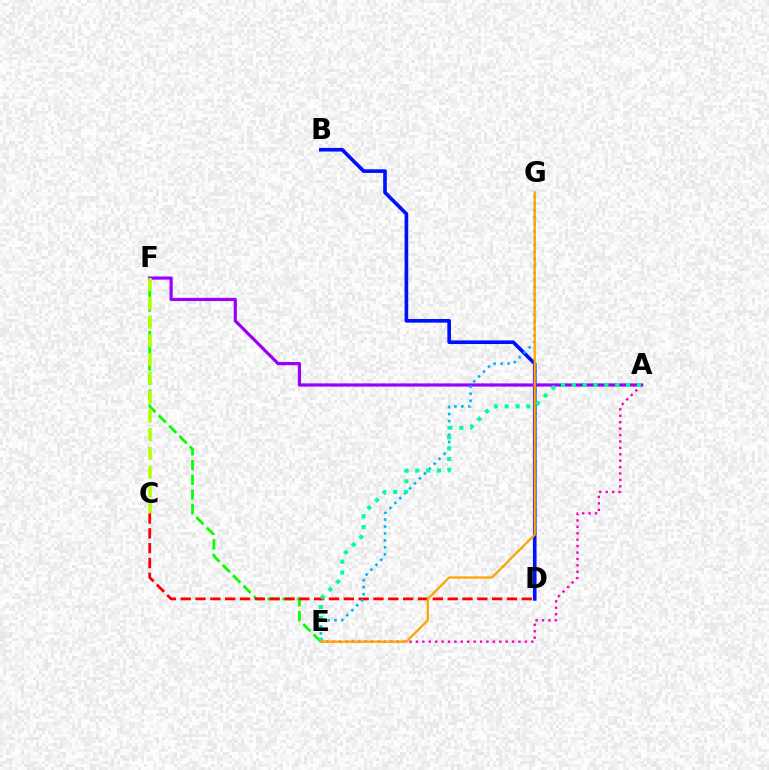{('E', 'F'): [{'color': '#08ff00', 'line_style': 'dashed', 'thickness': 1.99}], ('B', 'D'): [{'color': '#0010ff', 'line_style': 'solid', 'thickness': 2.62}], ('C', 'D'): [{'color': '#ff0000', 'line_style': 'dashed', 'thickness': 2.01}], ('A', 'F'): [{'color': '#9b00ff', 'line_style': 'solid', 'thickness': 2.3}], ('E', 'G'): [{'color': '#00b5ff', 'line_style': 'dotted', 'thickness': 1.89}, {'color': '#ffa500', 'line_style': 'solid', 'thickness': 1.65}], ('A', 'E'): [{'color': '#ff00bd', 'line_style': 'dotted', 'thickness': 1.74}, {'color': '#00ff9d', 'line_style': 'dotted', 'thickness': 2.95}], ('C', 'F'): [{'color': '#b3ff00', 'line_style': 'dashed', 'thickness': 2.55}]}